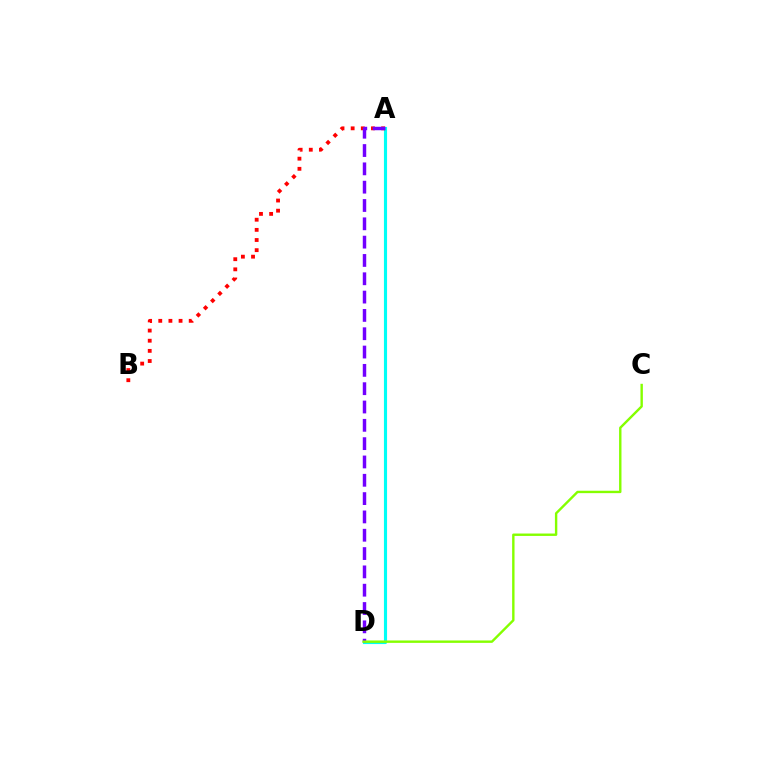{('A', 'D'): [{'color': '#00fff6', 'line_style': 'solid', 'thickness': 2.25}, {'color': '#7200ff', 'line_style': 'dashed', 'thickness': 2.49}], ('A', 'B'): [{'color': '#ff0000', 'line_style': 'dotted', 'thickness': 2.76}], ('C', 'D'): [{'color': '#84ff00', 'line_style': 'solid', 'thickness': 1.73}]}